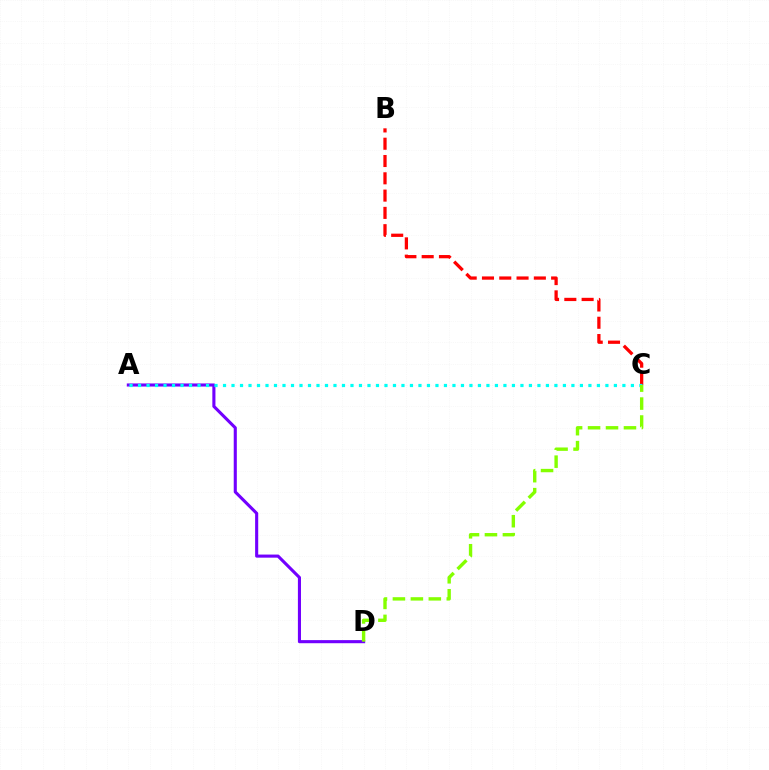{('A', 'D'): [{'color': '#7200ff', 'line_style': 'solid', 'thickness': 2.23}], ('B', 'C'): [{'color': '#ff0000', 'line_style': 'dashed', 'thickness': 2.35}], ('A', 'C'): [{'color': '#00fff6', 'line_style': 'dotted', 'thickness': 2.31}], ('C', 'D'): [{'color': '#84ff00', 'line_style': 'dashed', 'thickness': 2.44}]}